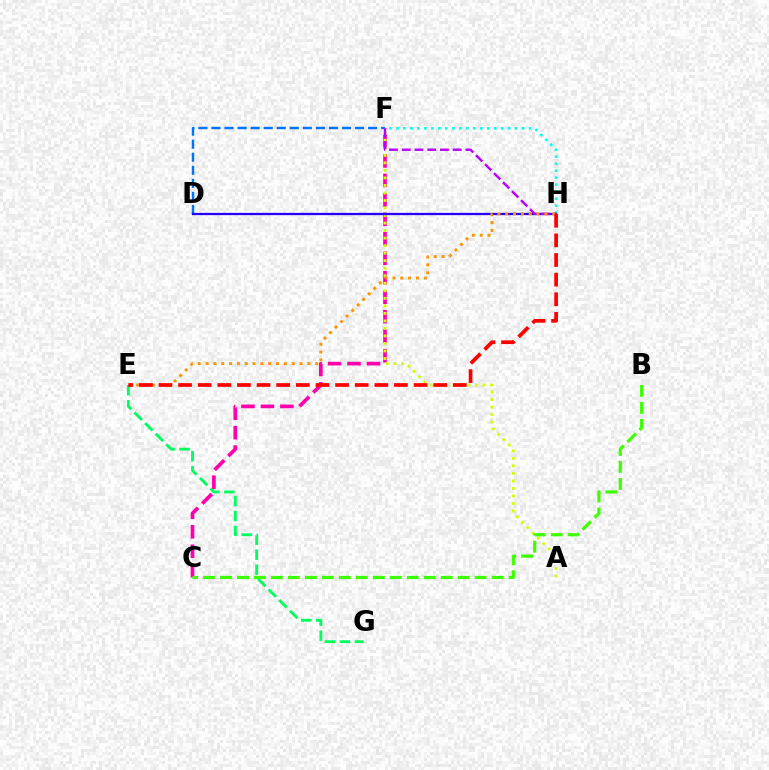{('D', 'F'): [{'color': '#0074ff', 'line_style': 'dashed', 'thickness': 1.77}], ('C', 'F'): [{'color': '#ff00ac', 'line_style': 'dashed', 'thickness': 2.65}], ('F', 'H'): [{'color': '#00fff6', 'line_style': 'dotted', 'thickness': 1.9}, {'color': '#b900ff', 'line_style': 'dashed', 'thickness': 1.73}], ('A', 'F'): [{'color': '#d1ff00', 'line_style': 'dotted', 'thickness': 2.04}], ('D', 'H'): [{'color': '#2500ff', 'line_style': 'solid', 'thickness': 1.64}], ('E', 'H'): [{'color': '#ff9400', 'line_style': 'dotted', 'thickness': 2.13}, {'color': '#ff0000', 'line_style': 'dashed', 'thickness': 2.67}], ('E', 'G'): [{'color': '#00ff5c', 'line_style': 'dashed', 'thickness': 2.04}], ('B', 'C'): [{'color': '#3dff00', 'line_style': 'dashed', 'thickness': 2.31}]}